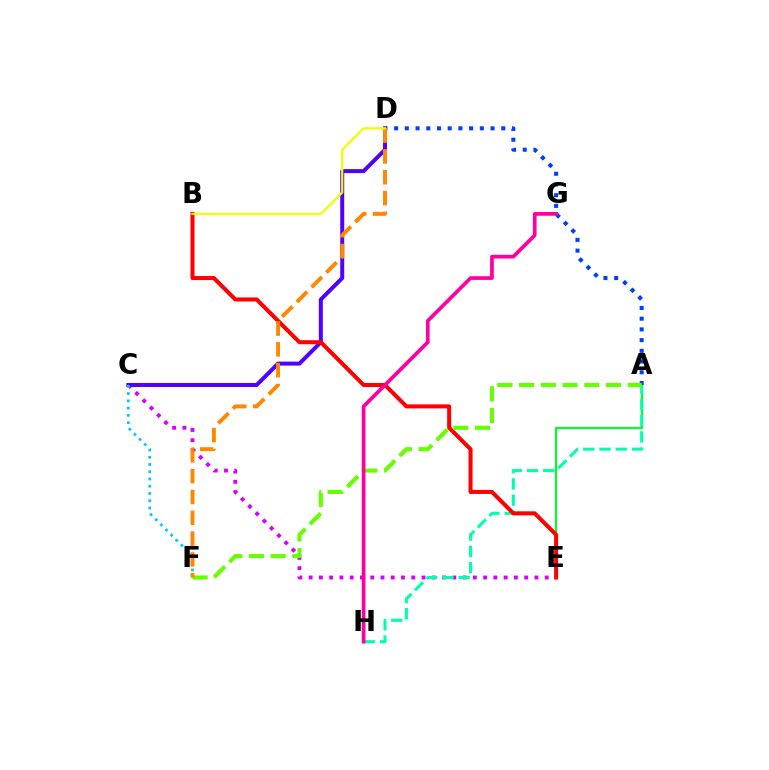{('A', 'E'): [{'color': '#00ff27', 'line_style': 'solid', 'thickness': 1.53}], ('C', 'E'): [{'color': '#d600ff', 'line_style': 'dotted', 'thickness': 2.79}], ('A', 'H'): [{'color': '#00ffaf', 'line_style': 'dashed', 'thickness': 2.21}], ('C', 'D'): [{'color': '#4f00ff', 'line_style': 'solid', 'thickness': 2.87}], ('C', 'F'): [{'color': '#00c7ff', 'line_style': 'dotted', 'thickness': 1.97}], ('A', 'D'): [{'color': '#003fff', 'line_style': 'dotted', 'thickness': 2.91}], ('B', 'E'): [{'color': '#ff0000', 'line_style': 'solid', 'thickness': 2.9}], ('A', 'F'): [{'color': '#66ff00', 'line_style': 'dashed', 'thickness': 2.95}], ('G', 'H'): [{'color': '#ff00a0', 'line_style': 'solid', 'thickness': 2.67}], ('D', 'F'): [{'color': '#ff8800', 'line_style': 'dashed', 'thickness': 2.83}], ('B', 'D'): [{'color': '#eeff00', 'line_style': 'solid', 'thickness': 1.62}]}